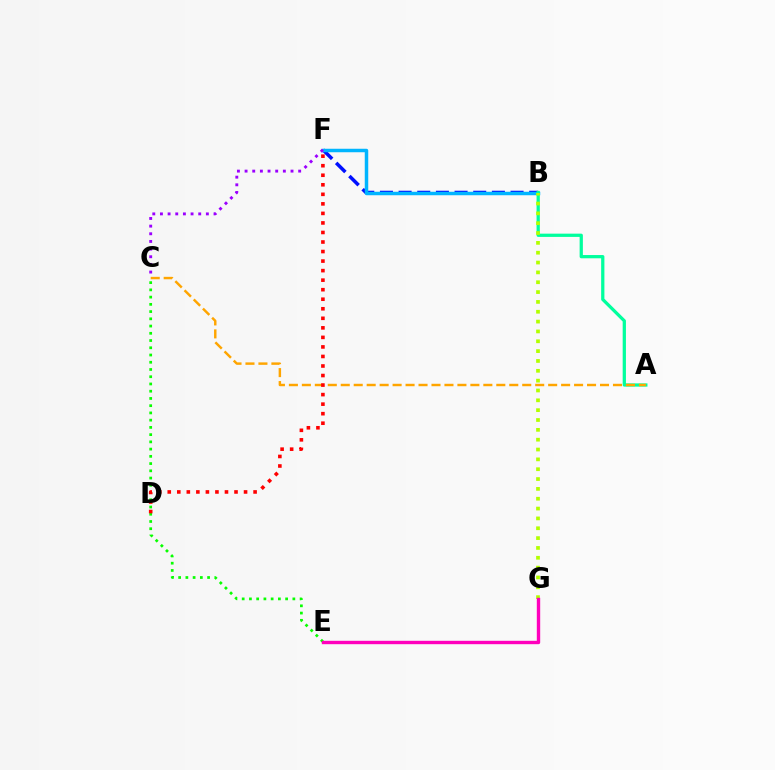{('B', 'F'): [{'color': '#0010ff', 'line_style': 'dashed', 'thickness': 2.53}, {'color': '#00b5ff', 'line_style': 'solid', 'thickness': 2.5}], ('C', 'E'): [{'color': '#08ff00', 'line_style': 'dotted', 'thickness': 1.97}], ('A', 'B'): [{'color': '#00ff9d', 'line_style': 'solid', 'thickness': 2.34}], ('A', 'C'): [{'color': '#ffa500', 'line_style': 'dashed', 'thickness': 1.76}], ('C', 'F'): [{'color': '#9b00ff', 'line_style': 'dotted', 'thickness': 2.08}], ('D', 'F'): [{'color': '#ff0000', 'line_style': 'dotted', 'thickness': 2.59}], ('B', 'G'): [{'color': '#b3ff00', 'line_style': 'dotted', 'thickness': 2.67}], ('E', 'G'): [{'color': '#ff00bd', 'line_style': 'solid', 'thickness': 2.43}]}